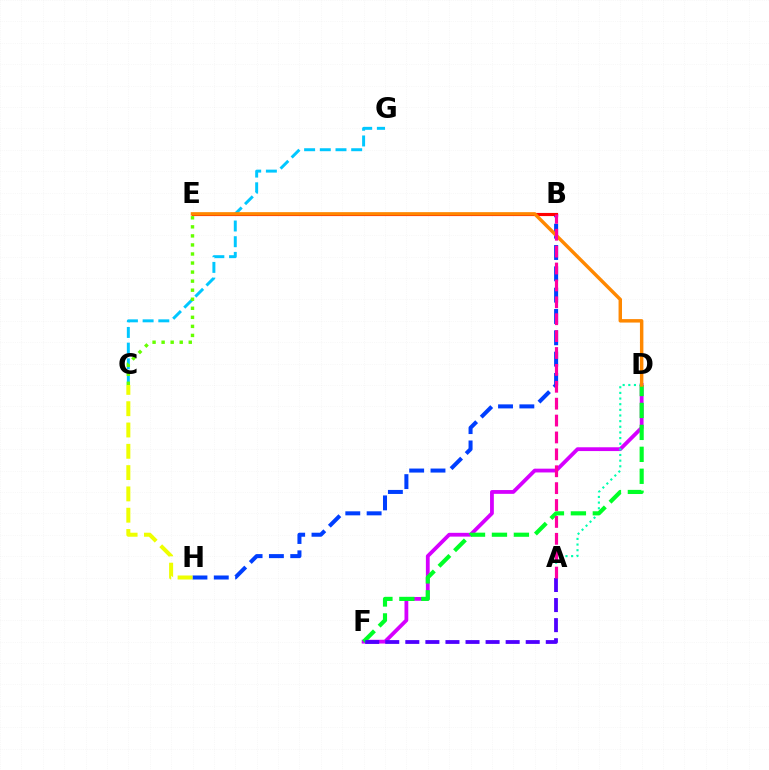{('B', 'H'): [{'color': '#003fff', 'line_style': 'dashed', 'thickness': 2.9}], ('C', 'G'): [{'color': '#00c7ff', 'line_style': 'dashed', 'thickness': 2.13}], ('D', 'F'): [{'color': '#d600ff', 'line_style': 'solid', 'thickness': 2.73}, {'color': '#00ff27', 'line_style': 'dashed', 'thickness': 2.98}], ('A', 'D'): [{'color': '#00ffaf', 'line_style': 'dotted', 'thickness': 1.53}], ('B', 'E'): [{'color': '#ff0000', 'line_style': 'solid', 'thickness': 2.26}], ('C', 'E'): [{'color': '#66ff00', 'line_style': 'dotted', 'thickness': 2.46}], ('D', 'E'): [{'color': '#ff8800', 'line_style': 'solid', 'thickness': 2.48}], ('A', 'F'): [{'color': '#4f00ff', 'line_style': 'dashed', 'thickness': 2.73}], ('A', 'B'): [{'color': '#ff00a0', 'line_style': 'dashed', 'thickness': 2.29}], ('C', 'H'): [{'color': '#eeff00', 'line_style': 'dashed', 'thickness': 2.89}]}